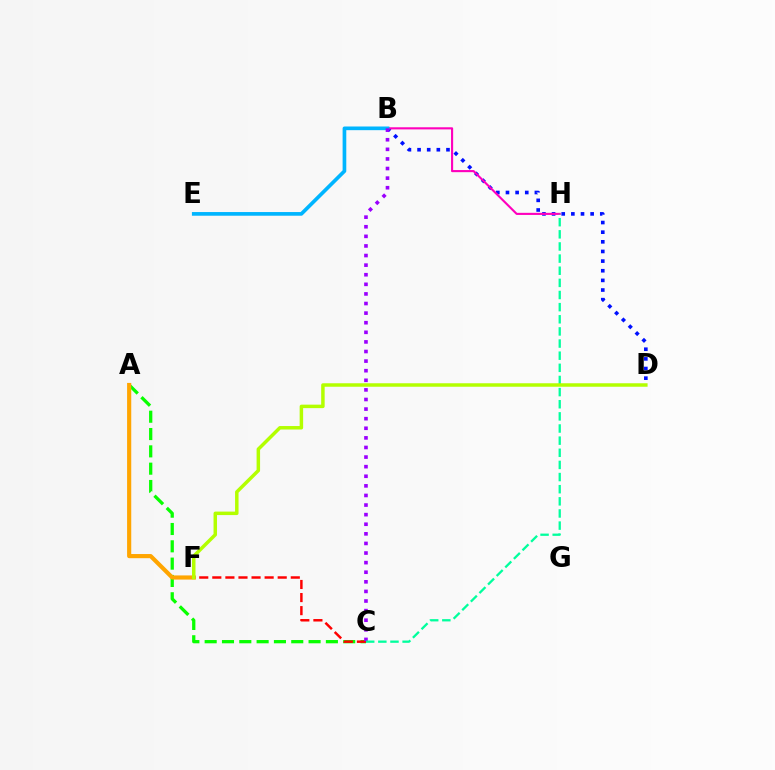{('A', 'C'): [{'color': '#08ff00', 'line_style': 'dashed', 'thickness': 2.35}], ('A', 'F'): [{'color': '#ffa500', 'line_style': 'solid', 'thickness': 2.99}], ('B', 'D'): [{'color': '#0010ff', 'line_style': 'dotted', 'thickness': 2.62}], ('C', 'F'): [{'color': '#ff0000', 'line_style': 'dashed', 'thickness': 1.78}], ('B', 'H'): [{'color': '#ff00bd', 'line_style': 'solid', 'thickness': 1.52}], ('B', 'E'): [{'color': '#00b5ff', 'line_style': 'solid', 'thickness': 2.65}], ('B', 'C'): [{'color': '#9b00ff', 'line_style': 'dotted', 'thickness': 2.61}], ('C', 'H'): [{'color': '#00ff9d', 'line_style': 'dashed', 'thickness': 1.65}], ('D', 'F'): [{'color': '#b3ff00', 'line_style': 'solid', 'thickness': 2.5}]}